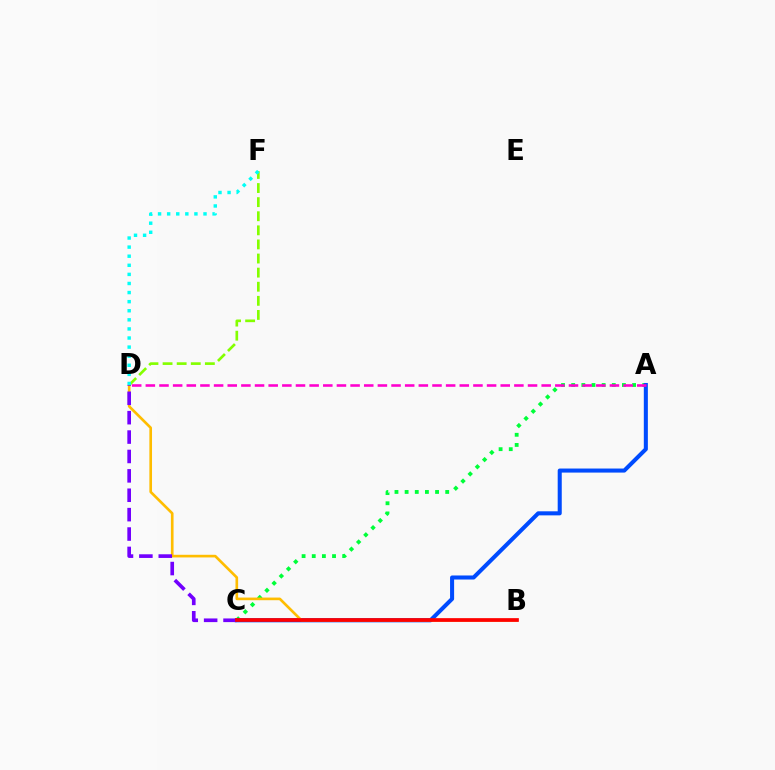{('A', 'C'): [{'color': '#00ff39', 'line_style': 'dotted', 'thickness': 2.76}, {'color': '#004bff', 'line_style': 'solid', 'thickness': 2.92}], ('D', 'F'): [{'color': '#84ff00', 'line_style': 'dashed', 'thickness': 1.92}, {'color': '#00fff6', 'line_style': 'dotted', 'thickness': 2.47}], ('B', 'D'): [{'color': '#ffbd00', 'line_style': 'solid', 'thickness': 1.91}], ('C', 'D'): [{'color': '#7200ff', 'line_style': 'dashed', 'thickness': 2.63}], ('A', 'D'): [{'color': '#ff00cf', 'line_style': 'dashed', 'thickness': 1.85}], ('B', 'C'): [{'color': '#ff0000', 'line_style': 'solid', 'thickness': 2.67}]}